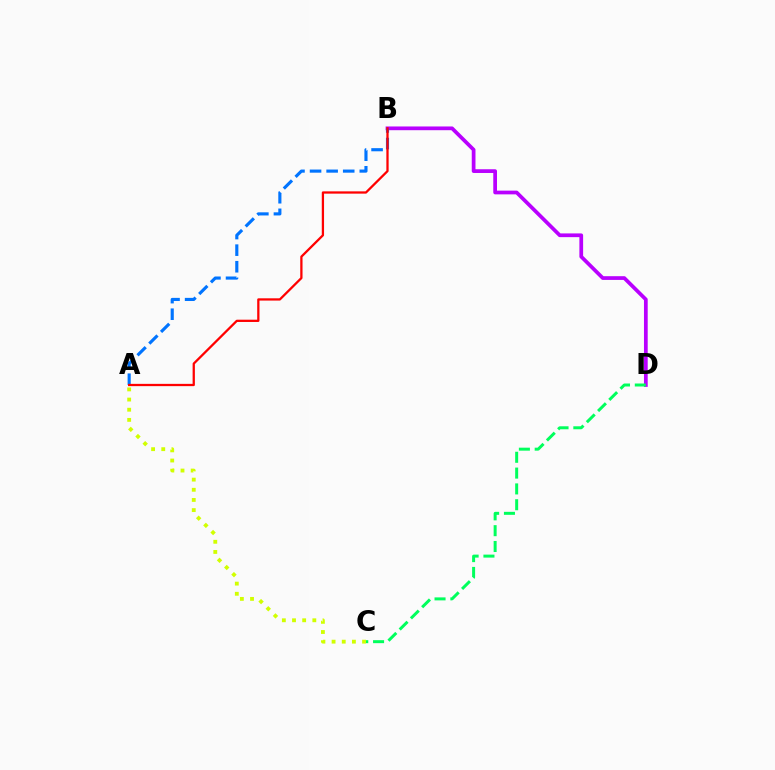{('B', 'D'): [{'color': '#b900ff', 'line_style': 'solid', 'thickness': 2.68}], ('A', 'B'): [{'color': '#0074ff', 'line_style': 'dashed', 'thickness': 2.25}, {'color': '#ff0000', 'line_style': 'solid', 'thickness': 1.63}], ('A', 'C'): [{'color': '#d1ff00', 'line_style': 'dotted', 'thickness': 2.76}], ('C', 'D'): [{'color': '#00ff5c', 'line_style': 'dashed', 'thickness': 2.15}]}